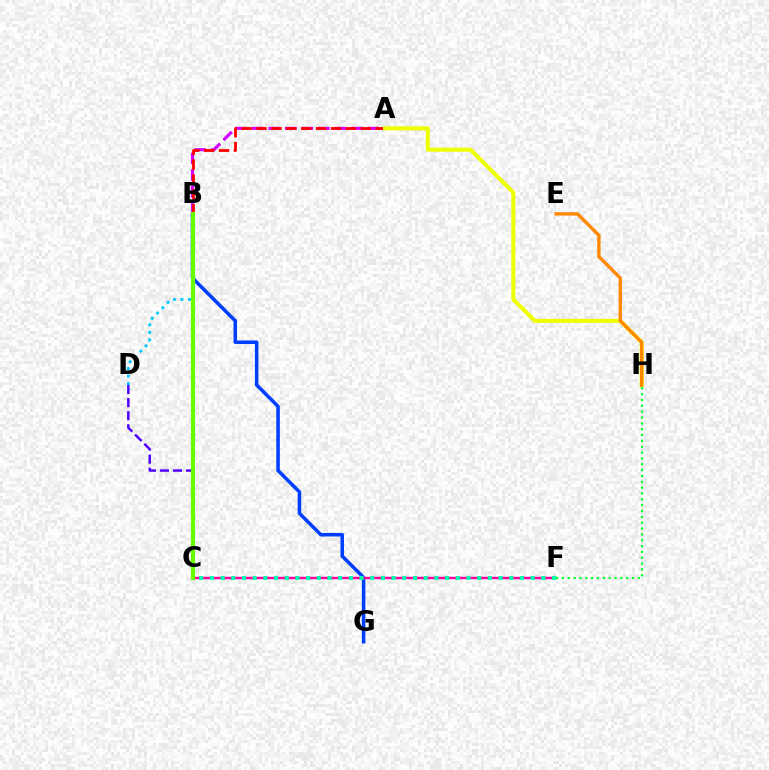{('A', 'B'): [{'color': '#d600ff', 'line_style': 'dashed', 'thickness': 2.25}, {'color': '#ff0000', 'line_style': 'dashed', 'thickness': 2.02}], ('C', 'D'): [{'color': '#4f00ff', 'line_style': 'dashed', 'thickness': 1.78}], ('B', 'G'): [{'color': '#003fff', 'line_style': 'solid', 'thickness': 2.54}], ('B', 'D'): [{'color': '#00c7ff', 'line_style': 'dotted', 'thickness': 2.04}], ('C', 'F'): [{'color': '#ff00a0', 'line_style': 'solid', 'thickness': 1.75}, {'color': '#00ffaf', 'line_style': 'dotted', 'thickness': 2.9}], ('A', 'H'): [{'color': '#eeff00', 'line_style': 'solid', 'thickness': 2.89}], ('E', 'H'): [{'color': '#ff8800', 'line_style': 'solid', 'thickness': 2.42}], ('F', 'H'): [{'color': '#00ff27', 'line_style': 'dotted', 'thickness': 1.59}], ('B', 'C'): [{'color': '#66ff00', 'line_style': 'solid', 'thickness': 2.98}]}